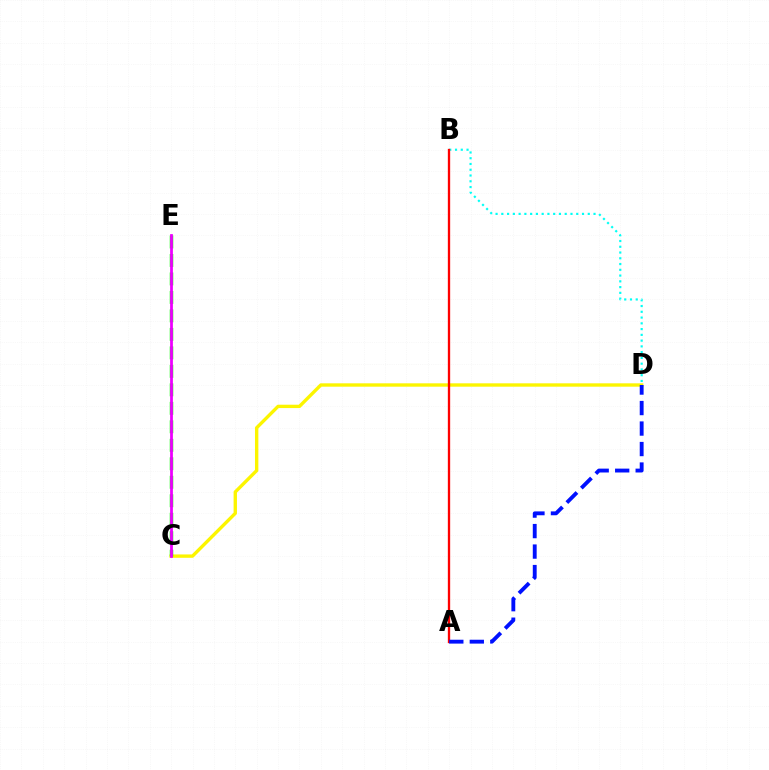{('C', 'D'): [{'color': '#fcf500', 'line_style': 'solid', 'thickness': 2.42}], ('B', 'D'): [{'color': '#00fff6', 'line_style': 'dotted', 'thickness': 1.57}], ('A', 'B'): [{'color': '#ff0000', 'line_style': 'solid', 'thickness': 1.68}], ('C', 'E'): [{'color': '#08ff00', 'line_style': 'dashed', 'thickness': 2.51}, {'color': '#ee00ff', 'line_style': 'solid', 'thickness': 2.0}], ('A', 'D'): [{'color': '#0010ff', 'line_style': 'dashed', 'thickness': 2.78}]}